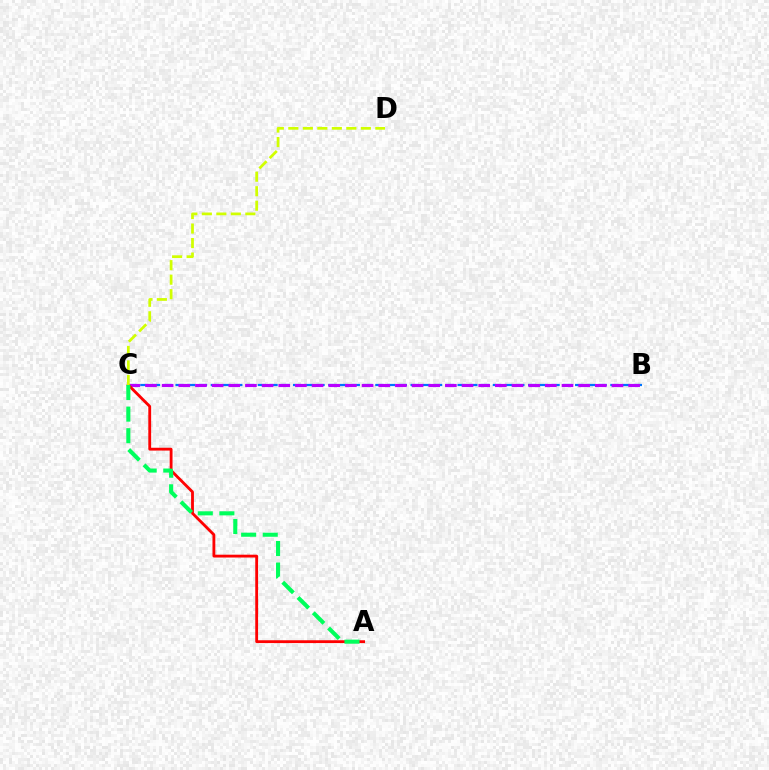{('B', 'C'): [{'color': '#0074ff', 'line_style': 'dashed', 'thickness': 1.6}, {'color': '#b900ff', 'line_style': 'dashed', 'thickness': 2.26}], ('A', 'C'): [{'color': '#ff0000', 'line_style': 'solid', 'thickness': 2.04}, {'color': '#00ff5c', 'line_style': 'dashed', 'thickness': 2.93}], ('C', 'D'): [{'color': '#d1ff00', 'line_style': 'dashed', 'thickness': 1.97}]}